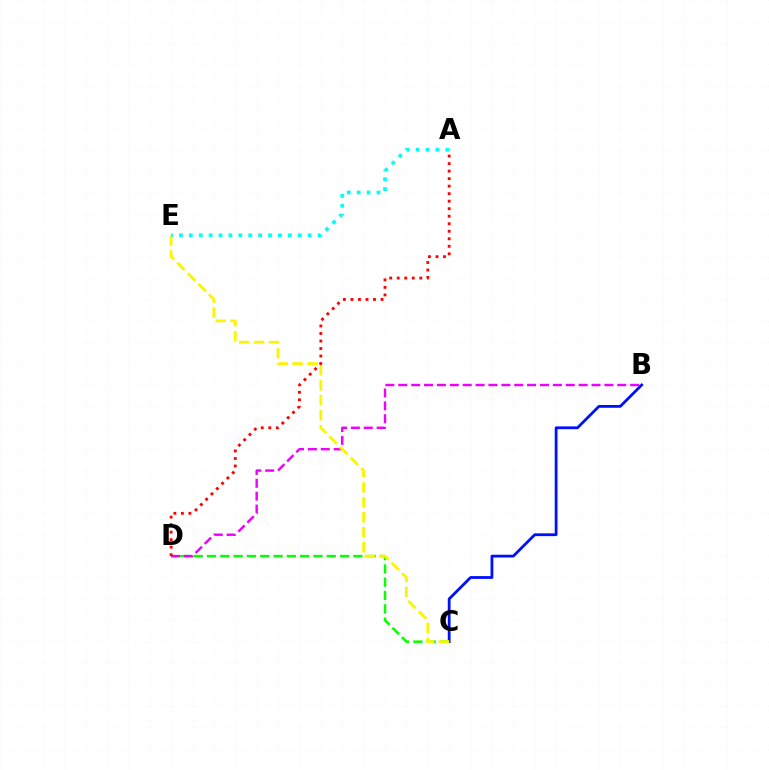{('B', 'C'): [{'color': '#0010ff', 'line_style': 'solid', 'thickness': 2.01}], ('C', 'D'): [{'color': '#08ff00', 'line_style': 'dashed', 'thickness': 1.81}], ('B', 'D'): [{'color': '#ee00ff', 'line_style': 'dashed', 'thickness': 1.75}], ('C', 'E'): [{'color': '#fcf500', 'line_style': 'dashed', 'thickness': 2.03}], ('A', 'D'): [{'color': '#ff0000', 'line_style': 'dotted', 'thickness': 2.04}], ('A', 'E'): [{'color': '#00fff6', 'line_style': 'dotted', 'thickness': 2.69}]}